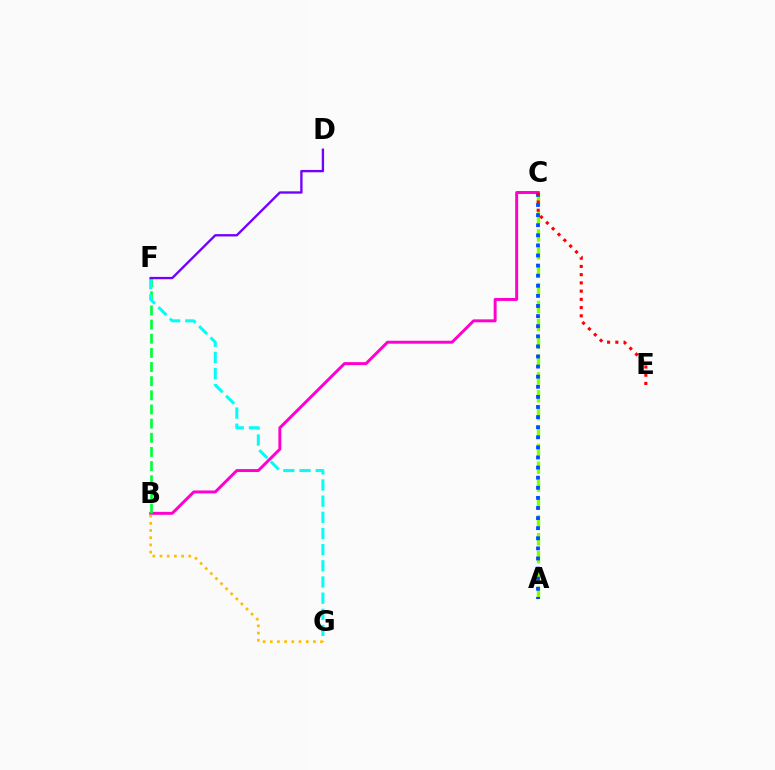{('A', 'C'): [{'color': '#84ff00', 'line_style': 'dashed', 'thickness': 2.43}, {'color': '#004bff', 'line_style': 'dotted', 'thickness': 2.74}], ('B', 'C'): [{'color': '#ff00cf', 'line_style': 'solid', 'thickness': 2.13}], ('B', 'F'): [{'color': '#00ff39', 'line_style': 'dashed', 'thickness': 1.92}], ('F', 'G'): [{'color': '#00fff6', 'line_style': 'dashed', 'thickness': 2.2}], ('C', 'E'): [{'color': '#ff0000', 'line_style': 'dotted', 'thickness': 2.24}], ('D', 'F'): [{'color': '#7200ff', 'line_style': 'solid', 'thickness': 1.69}], ('B', 'G'): [{'color': '#ffbd00', 'line_style': 'dotted', 'thickness': 1.95}]}